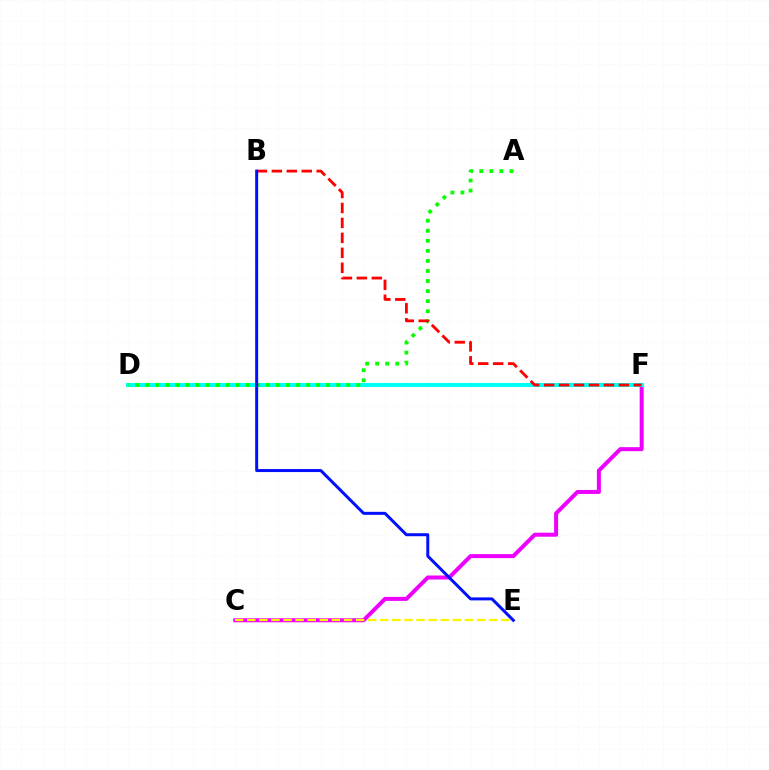{('C', 'F'): [{'color': '#ee00ff', 'line_style': 'solid', 'thickness': 2.88}], ('D', 'F'): [{'color': '#00fff6', 'line_style': 'solid', 'thickness': 2.94}], ('A', 'D'): [{'color': '#08ff00', 'line_style': 'dotted', 'thickness': 2.73}], ('C', 'E'): [{'color': '#fcf500', 'line_style': 'dashed', 'thickness': 1.64}], ('B', 'F'): [{'color': '#ff0000', 'line_style': 'dashed', 'thickness': 2.03}], ('B', 'E'): [{'color': '#0010ff', 'line_style': 'solid', 'thickness': 2.15}]}